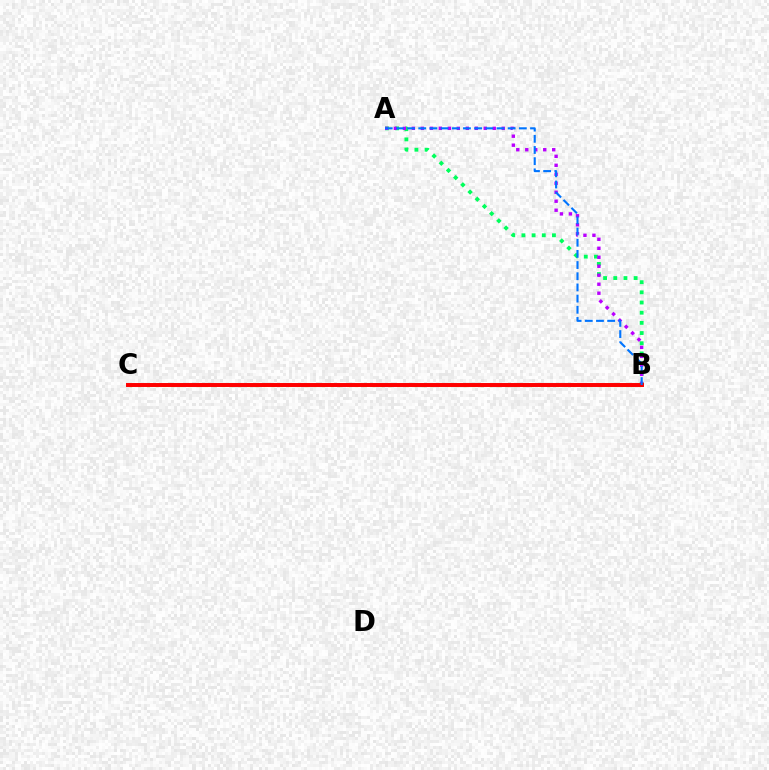{('A', 'B'): [{'color': '#00ff5c', 'line_style': 'dotted', 'thickness': 2.76}, {'color': '#b900ff', 'line_style': 'dotted', 'thickness': 2.44}, {'color': '#0074ff', 'line_style': 'dashed', 'thickness': 1.52}], ('B', 'C'): [{'color': '#d1ff00', 'line_style': 'dotted', 'thickness': 2.27}, {'color': '#ff0000', 'line_style': 'solid', 'thickness': 2.85}]}